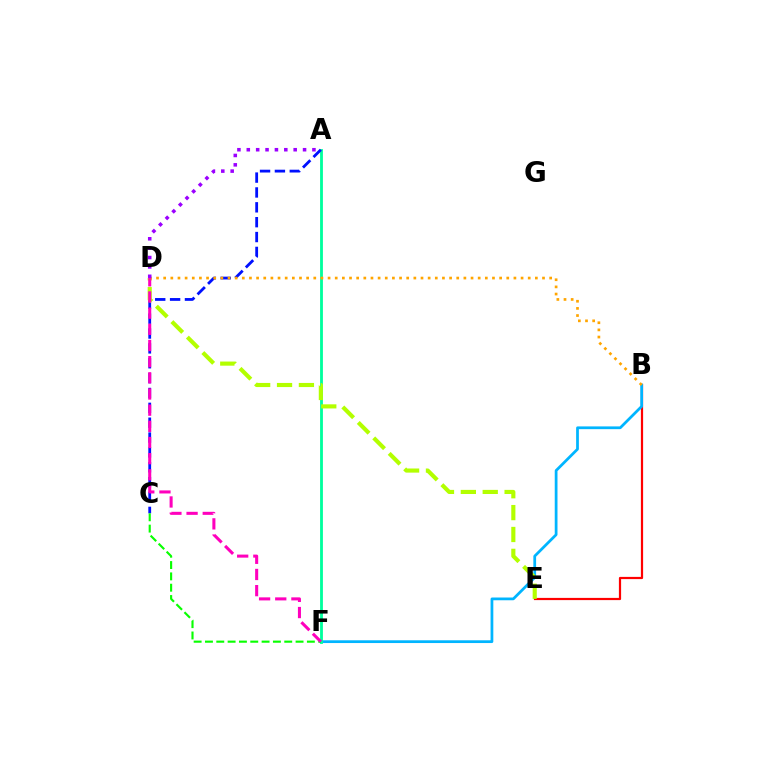{('B', 'E'): [{'color': '#ff0000', 'line_style': 'solid', 'thickness': 1.59}], ('B', 'F'): [{'color': '#00b5ff', 'line_style': 'solid', 'thickness': 1.98}], ('A', 'F'): [{'color': '#00ff9d', 'line_style': 'solid', 'thickness': 2.03}], ('A', 'C'): [{'color': '#0010ff', 'line_style': 'dashed', 'thickness': 2.02}], ('D', 'E'): [{'color': '#b3ff00', 'line_style': 'dashed', 'thickness': 2.97}], ('C', 'F'): [{'color': '#08ff00', 'line_style': 'dashed', 'thickness': 1.54}], ('B', 'D'): [{'color': '#ffa500', 'line_style': 'dotted', 'thickness': 1.94}], ('A', 'D'): [{'color': '#9b00ff', 'line_style': 'dotted', 'thickness': 2.55}], ('D', 'F'): [{'color': '#ff00bd', 'line_style': 'dashed', 'thickness': 2.2}]}